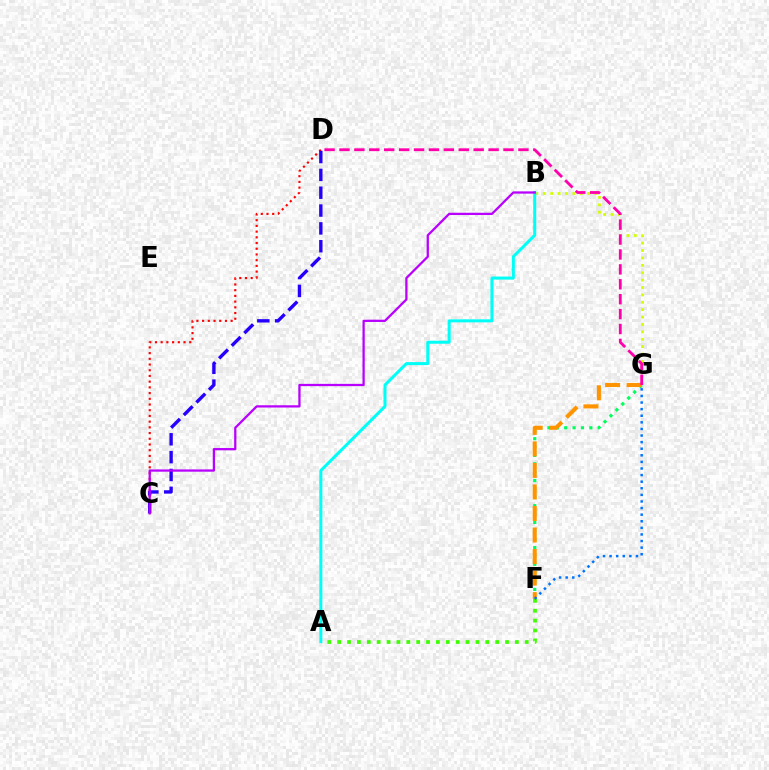{('C', 'D'): [{'color': '#ff0000', 'line_style': 'dotted', 'thickness': 1.55}, {'color': '#2500ff', 'line_style': 'dashed', 'thickness': 2.42}], ('B', 'G'): [{'color': '#d1ff00', 'line_style': 'dotted', 'thickness': 2.01}], ('F', 'G'): [{'color': '#00ff5c', 'line_style': 'dotted', 'thickness': 2.28}, {'color': '#ff9400', 'line_style': 'dashed', 'thickness': 2.93}, {'color': '#0074ff', 'line_style': 'dotted', 'thickness': 1.79}], ('A', 'F'): [{'color': '#3dff00', 'line_style': 'dotted', 'thickness': 2.68}], ('A', 'B'): [{'color': '#00fff6', 'line_style': 'solid', 'thickness': 2.18}], ('D', 'G'): [{'color': '#ff00ac', 'line_style': 'dashed', 'thickness': 2.03}], ('B', 'C'): [{'color': '#b900ff', 'line_style': 'solid', 'thickness': 1.63}]}